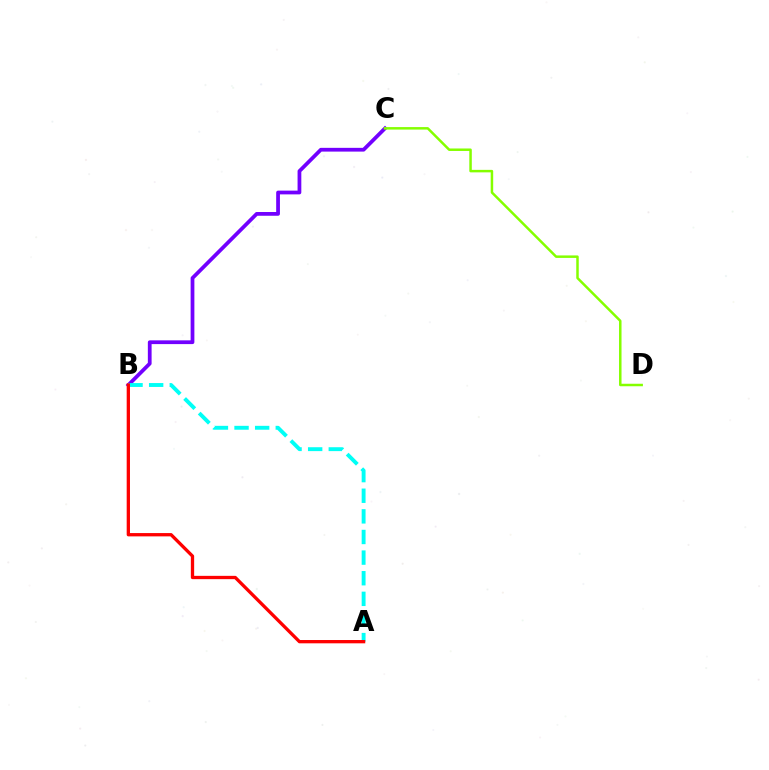{('B', 'C'): [{'color': '#7200ff', 'line_style': 'solid', 'thickness': 2.7}], ('A', 'B'): [{'color': '#00fff6', 'line_style': 'dashed', 'thickness': 2.8}, {'color': '#ff0000', 'line_style': 'solid', 'thickness': 2.38}], ('C', 'D'): [{'color': '#84ff00', 'line_style': 'solid', 'thickness': 1.8}]}